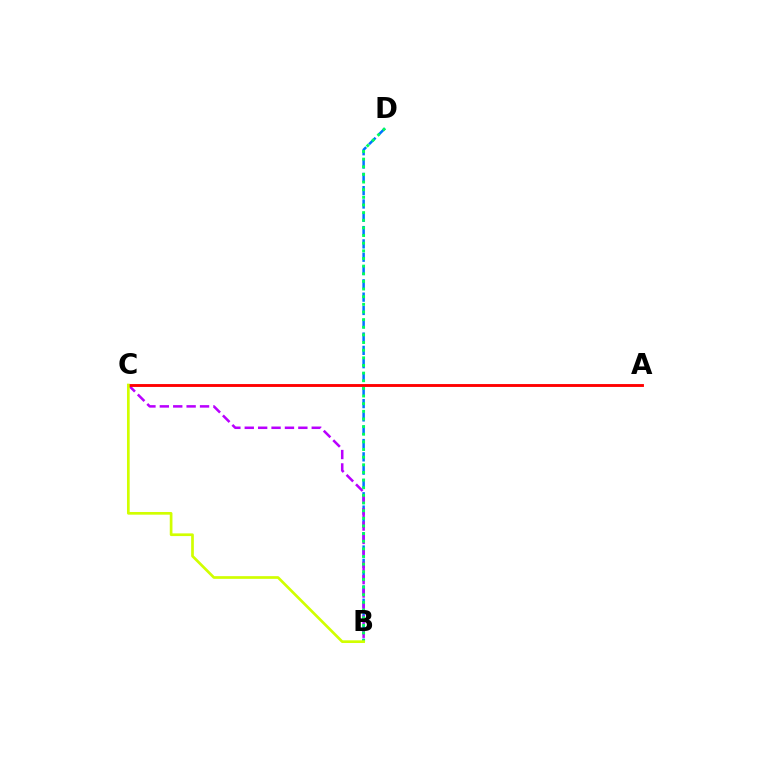{('B', 'D'): [{'color': '#0074ff', 'line_style': 'dashed', 'thickness': 1.81}, {'color': '#00ff5c', 'line_style': 'dotted', 'thickness': 2.08}], ('B', 'C'): [{'color': '#b900ff', 'line_style': 'dashed', 'thickness': 1.82}, {'color': '#d1ff00', 'line_style': 'solid', 'thickness': 1.94}], ('A', 'C'): [{'color': '#ff0000', 'line_style': 'solid', 'thickness': 2.07}]}